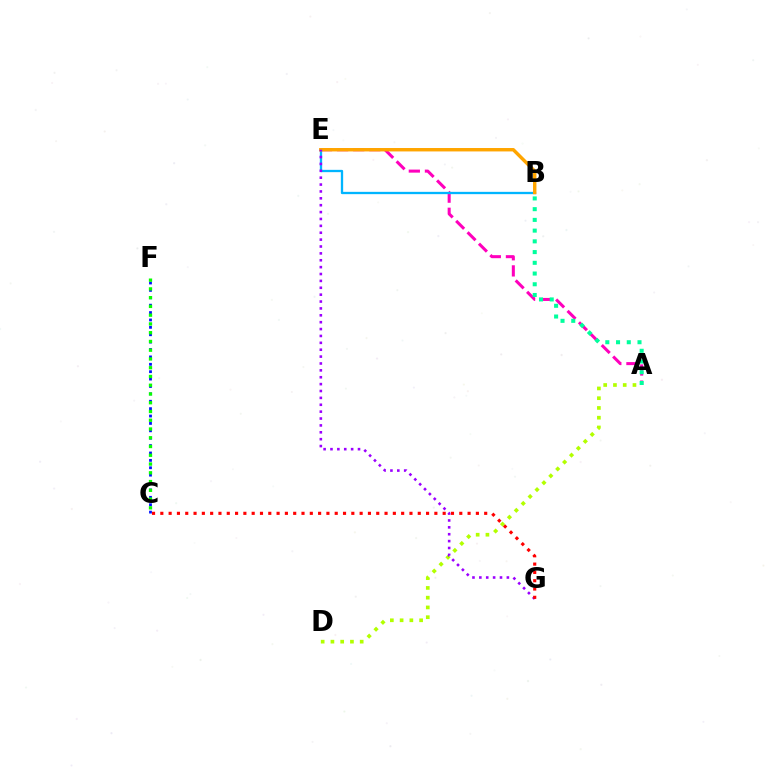{('A', 'E'): [{'color': '#ff00bd', 'line_style': 'dashed', 'thickness': 2.19}], ('A', 'D'): [{'color': '#b3ff00', 'line_style': 'dotted', 'thickness': 2.65}], ('B', 'E'): [{'color': '#00b5ff', 'line_style': 'solid', 'thickness': 1.66}, {'color': '#ffa500', 'line_style': 'solid', 'thickness': 2.46}], ('E', 'G'): [{'color': '#9b00ff', 'line_style': 'dotted', 'thickness': 1.87}], ('A', 'B'): [{'color': '#00ff9d', 'line_style': 'dotted', 'thickness': 2.92}], ('C', 'F'): [{'color': '#0010ff', 'line_style': 'dotted', 'thickness': 2.01}, {'color': '#08ff00', 'line_style': 'dotted', 'thickness': 2.38}], ('C', 'G'): [{'color': '#ff0000', 'line_style': 'dotted', 'thickness': 2.26}]}